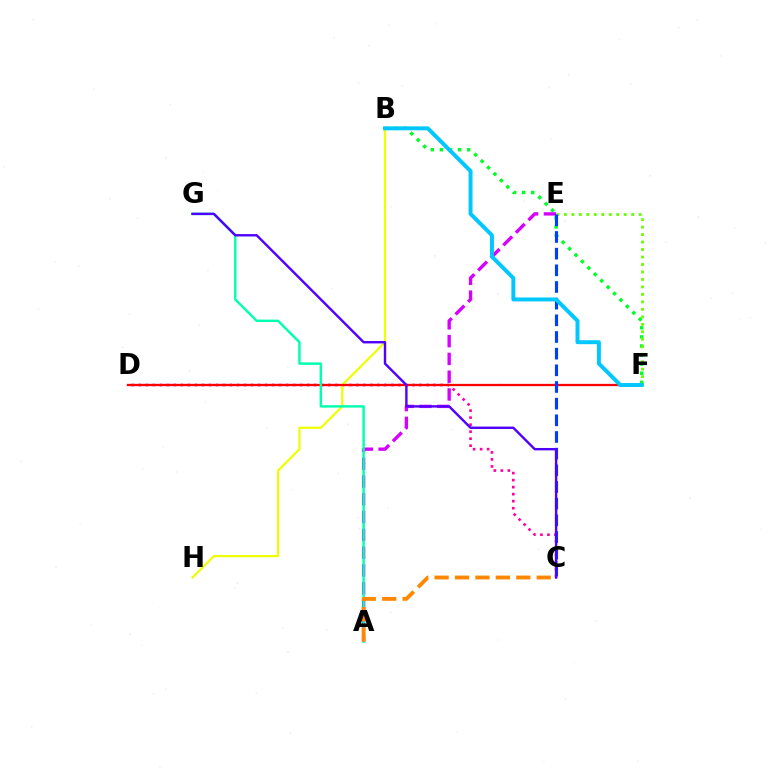{('B', 'F'): [{'color': '#00ff27', 'line_style': 'dotted', 'thickness': 2.47}, {'color': '#00c7ff', 'line_style': 'solid', 'thickness': 2.84}], ('C', 'D'): [{'color': '#ff00a0', 'line_style': 'dotted', 'thickness': 1.91}], ('E', 'F'): [{'color': '#66ff00', 'line_style': 'dotted', 'thickness': 2.03}], ('B', 'H'): [{'color': '#eeff00', 'line_style': 'solid', 'thickness': 1.58}], ('A', 'E'): [{'color': '#d600ff', 'line_style': 'dashed', 'thickness': 2.42}], ('D', 'F'): [{'color': '#ff0000', 'line_style': 'solid', 'thickness': 1.64}], ('A', 'G'): [{'color': '#00ffaf', 'line_style': 'solid', 'thickness': 1.75}], ('C', 'E'): [{'color': '#003fff', 'line_style': 'dashed', 'thickness': 2.26}], ('C', 'G'): [{'color': '#4f00ff', 'line_style': 'solid', 'thickness': 1.73}], ('A', 'C'): [{'color': '#ff8800', 'line_style': 'dashed', 'thickness': 2.77}]}